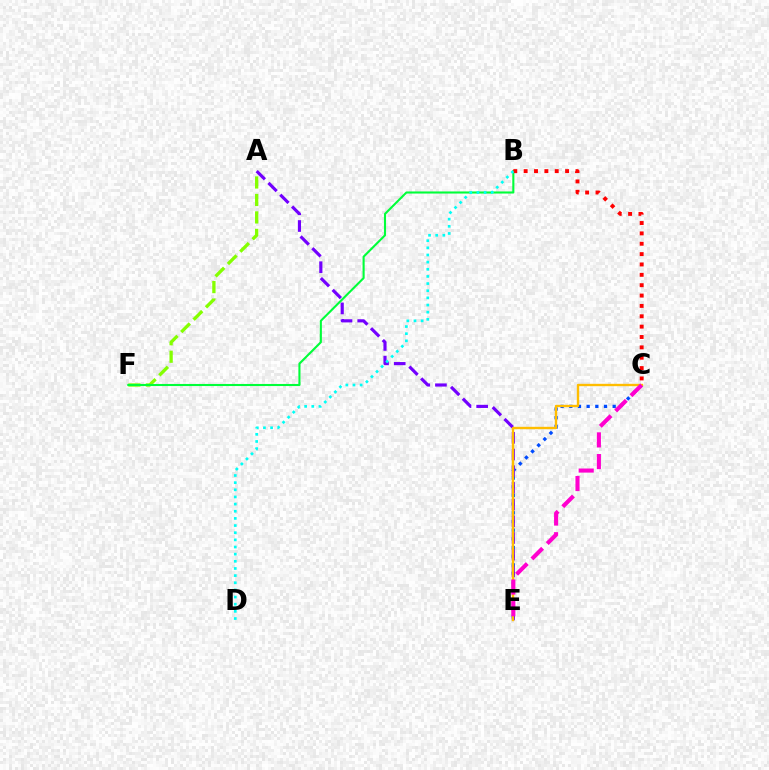{('A', 'F'): [{'color': '#84ff00', 'line_style': 'dashed', 'thickness': 2.37}], ('C', 'E'): [{'color': '#004bff', 'line_style': 'dotted', 'thickness': 2.36}, {'color': '#ffbd00', 'line_style': 'solid', 'thickness': 1.71}, {'color': '#ff00cf', 'line_style': 'dashed', 'thickness': 2.95}], ('A', 'E'): [{'color': '#7200ff', 'line_style': 'dashed', 'thickness': 2.27}], ('B', 'F'): [{'color': '#00ff39', 'line_style': 'solid', 'thickness': 1.51}], ('B', 'C'): [{'color': '#ff0000', 'line_style': 'dotted', 'thickness': 2.81}], ('B', 'D'): [{'color': '#00fff6', 'line_style': 'dotted', 'thickness': 1.94}]}